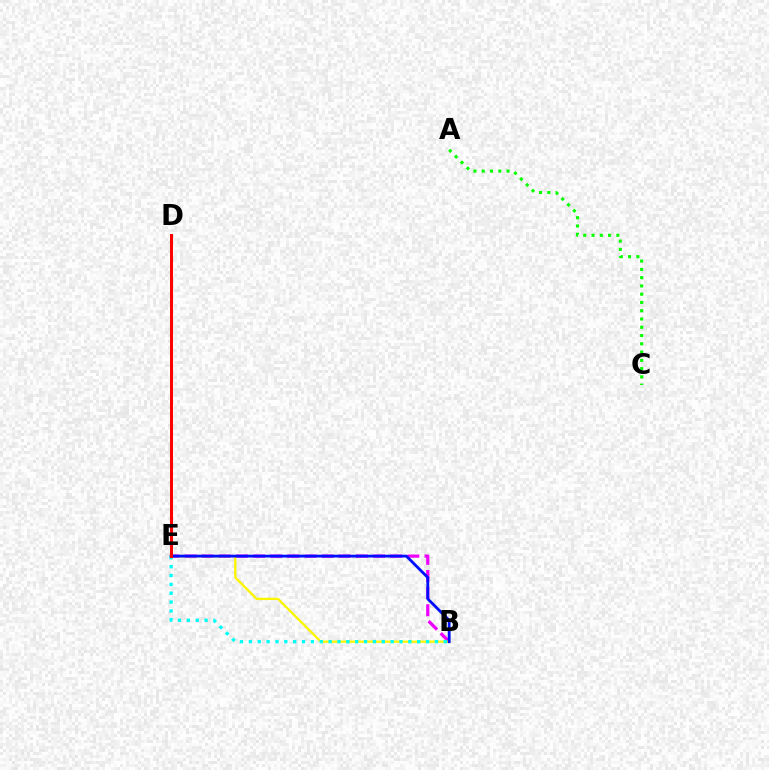{('B', 'E'): [{'color': '#ee00ff', 'line_style': 'dashed', 'thickness': 2.33}, {'color': '#fcf500', 'line_style': 'solid', 'thickness': 1.65}, {'color': '#00fff6', 'line_style': 'dotted', 'thickness': 2.41}, {'color': '#0010ff', 'line_style': 'solid', 'thickness': 2.02}], ('D', 'E'): [{'color': '#ff0000', 'line_style': 'solid', 'thickness': 2.18}], ('A', 'C'): [{'color': '#08ff00', 'line_style': 'dotted', 'thickness': 2.25}]}